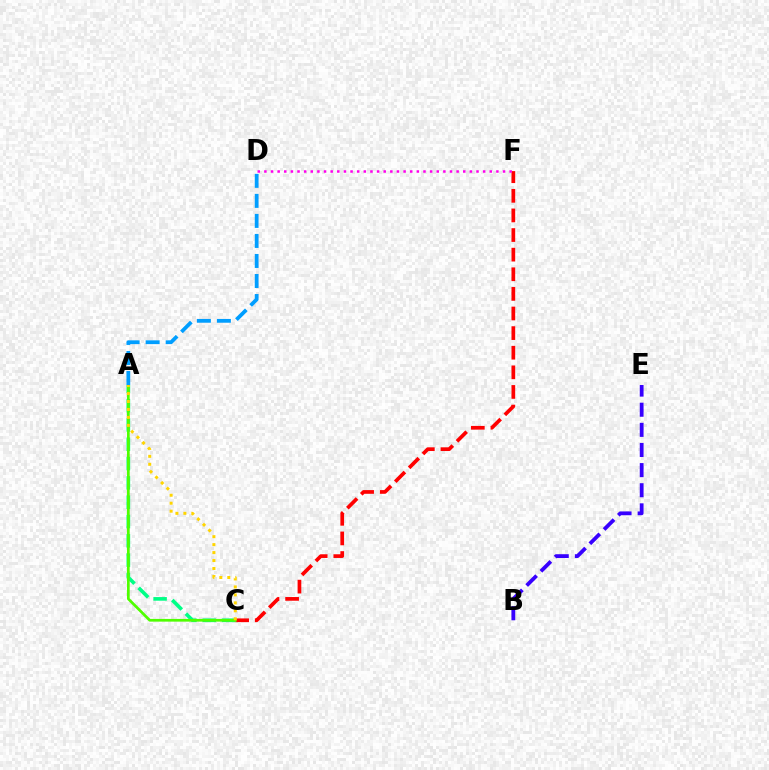{('C', 'F'): [{'color': '#ff0000', 'line_style': 'dashed', 'thickness': 2.66}], ('A', 'C'): [{'color': '#00ff86', 'line_style': 'dashed', 'thickness': 2.62}, {'color': '#4fff00', 'line_style': 'solid', 'thickness': 1.96}, {'color': '#ffd500', 'line_style': 'dotted', 'thickness': 2.16}], ('D', 'F'): [{'color': '#ff00ed', 'line_style': 'dotted', 'thickness': 1.8}], ('A', 'D'): [{'color': '#009eff', 'line_style': 'dashed', 'thickness': 2.72}], ('B', 'E'): [{'color': '#3700ff', 'line_style': 'dashed', 'thickness': 2.73}]}